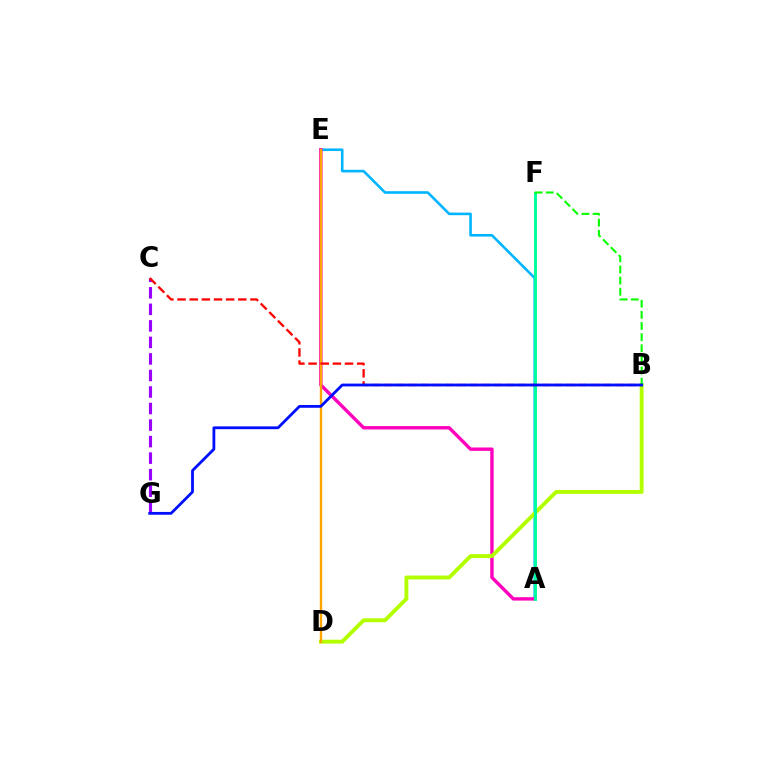{('A', 'E'): [{'color': '#00b5ff', 'line_style': 'solid', 'thickness': 1.87}, {'color': '#ff00bd', 'line_style': 'solid', 'thickness': 2.43}], ('B', 'D'): [{'color': '#b3ff00', 'line_style': 'solid', 'thickness': 2.81}], ('A', 'F'): [{'color': '#00ff9d', 'line_style': 'solid', 'thickness': 2.12}], ('D', 'E'): [{'color': '#ffa500', 'line_style': 'solid', 'thickness': 1.71}], ('C', 'G'): [{'color': '#9b00ff', 'line_style': 'dashed', 'thickness': 2.25}], ('B', 'C'): [{'color': '#ff0000', 'line_style': 'dashed', 'thickness': 1.65}], ('B', 'F'): [{'color': '#08ff00', 'line_style': 'dashed', 'thickness': 1.51}], ('B', 'G'): [{'color': '#0010ff', 'line_style': 'solid', 'thickness': 2.02}]}